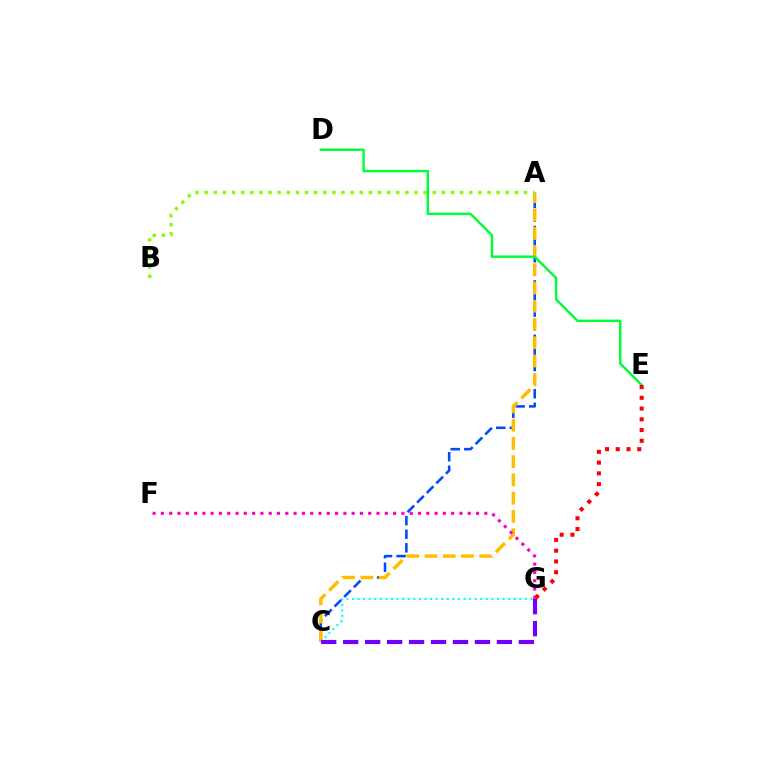{('A', 'C'): [{'color': '#004bff', 'line_style': 'dashed', 'thickness': 1.85}, {'color': '#ffbd00', 'line_style': 'dashed', 'thickness': 2.48}], ('C', 'G'): [{'color': '#00fff6', 'line_style': 'dotted', 'thickness': 1.52}, {'color': '#7200ff', 'line_style': 'dashed', 'thickness': 2.98}], ('A', 'B'): [{'color': '#84ff00', 'line_style': 'dotted', 'thickness': 2.48}], ('D', 'E'): [{'color': '#00ff39', 'line_style': 'solid', 'thickness': 1.76}], ('F', 'G'): [{'color': '#ff00cf', 'line_style': 'dotted', 'thickness': 2.25}], ('E', 'G'): [{'color': '#ff0000', 'line_style': 'dotted', 'thickness': 2.92}]}